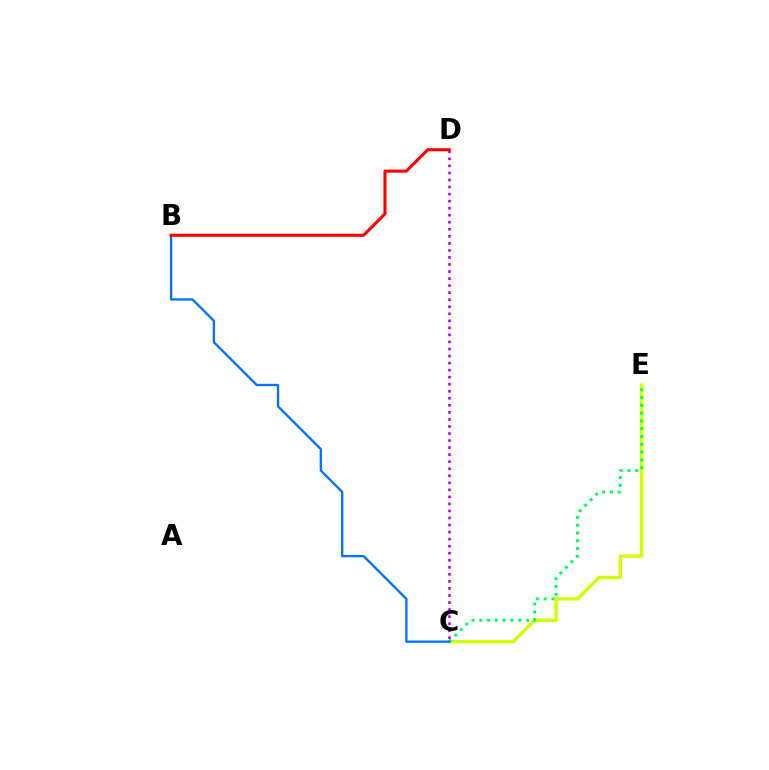{('C', 'E'): [{'color': '#d1ff00', 'line_style': 'solid', 'thickness': 2.41}, {'color': '#00ff5c', 'line_style': 'dotted', 'thickness': 2.12}], ('B', 'C'): [{'color': '#0074ff', 'line_style': 'solid', 'thickness': 1.69}], ('C', 'D'): [{'color': '#b900ff', 'line_style': 'dotted', 'thickness': 1.91}], ('B', 'D'): [{'color': '#ff0000', 'line_style': 'solid', 'thickness': 2.21}]}